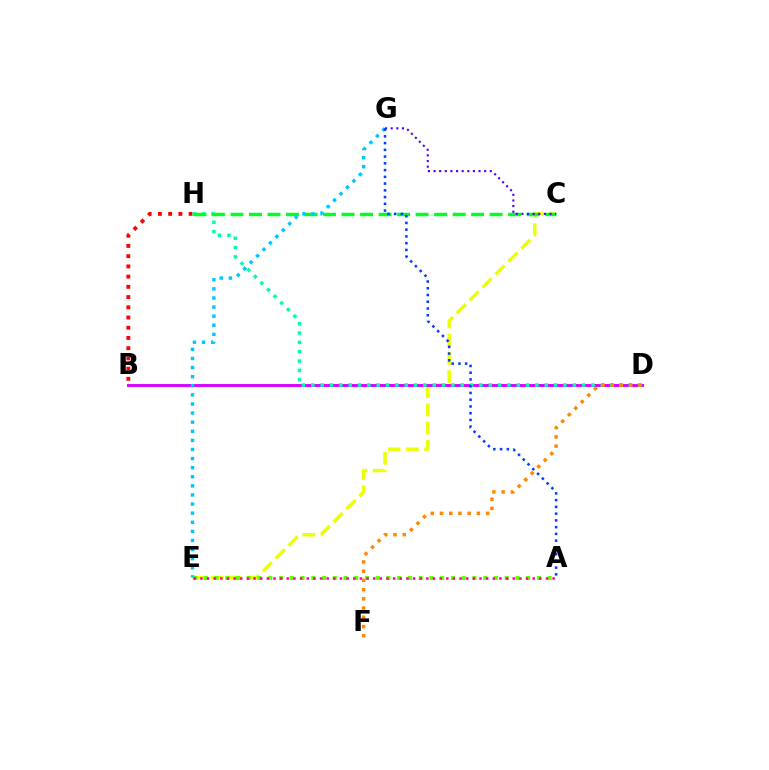{('B', 'H'): [{'color': '#ff0000', 'line_style': 'dotted', 'thickness': 2.78}], ('C', 'E'): [{'color': '#eeff00', 'line_style': 'dashed', 'thickness': 2.48}], ('B', 'D'): [{'color': '#d600ff', 'line_style': 'solid', 'thickness': 2.09}], ('D', 'H'): [{'color': '#00ffaf', 'line_style': 'dotted', 'thickness': 2.54}], ('C', 'H'): [{'color': '#00ff27', 'line_style': 'dashed', 'thickness': 2.51}], ('A', 'E'): [{'color': '#66ff00', 'line_style': 'dotted', 'thickness': 2.92}, {'color': '#ff00a0', 'line_style': 'dotted', 'thickness': 1.81}], ('E', 'G'): [{'color': '#00c7ff', 'line_style': 'dotted', 'thickness': 2.47}], ('C', 'G'): [{'color': '#4f00ff', 'line_style': 'dotted', 'thickness': 1.53}], ('A', 'G'): [{'color': '#003fff', 'line_style': 'dotted', 'thickness': 1.83}], ('D', 'F'): [{'color': '#ff8800', 'line_style': 'dotted', 'thickness': 2.51}]}